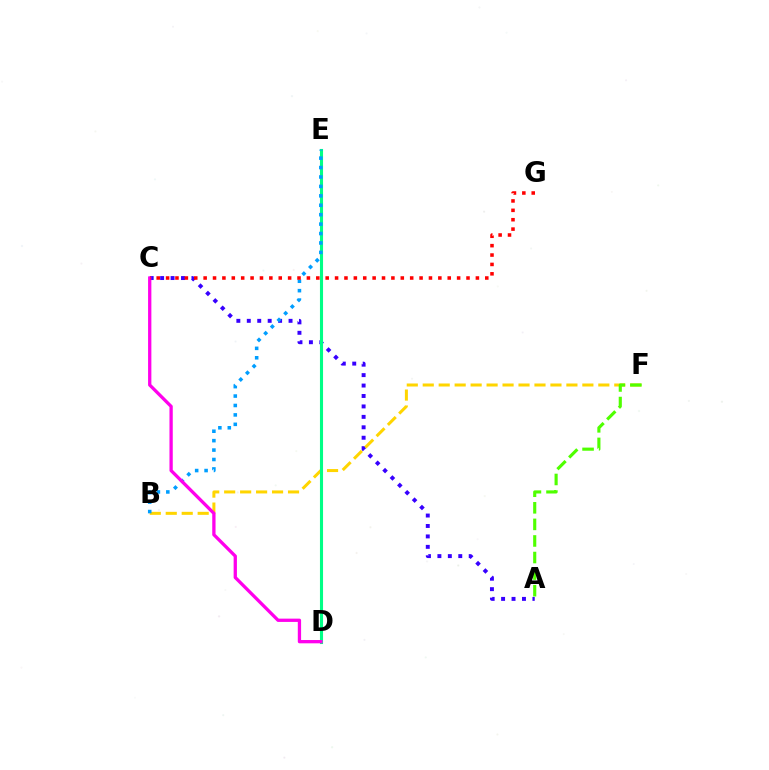{('A', 'C'): [{'color': '#3700ff', 'line_style': 'dotted', 'thickness': 2.84}], ('B', 'F'): [{'color': '#ffd500', 'line_style': 'dashed', 'thickness': 2.17}], ('A', 'F'): [{'color': '#4fff00', 'line_style': 'dashed', 'thickness': 2.25}], ('D', 'E'): [{'color': '#00ff86', 'line_style': 'solid', 'thickness': 2.23}], ('B', 'E'): [{'color': '#009eff', 'line_style': 'dotted', 'thickness': 2.56}], ('C', 'D'): [{'color': '#ff00ed', 'line_style': 'solid', 'thickness': 2.37}], ('C', 'G'): [{'color': '#ff0000', 'line_style': 'dotted', 'thickness': 2.55}]}